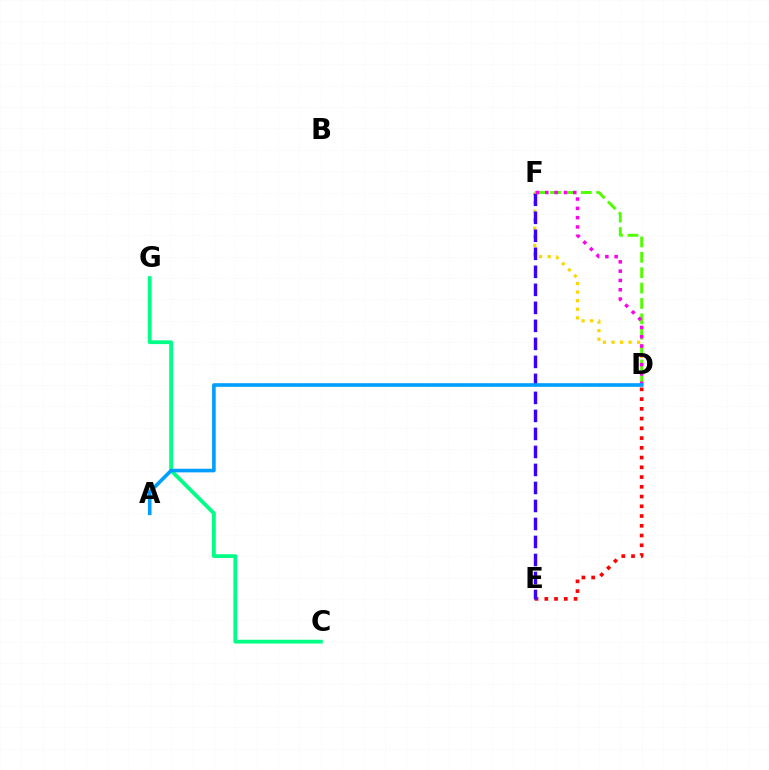{('D', 'F'): [{'color': '#ffd500', 'line_style': 'dotted', 'thickness': 2.32}, {'color': '#4fff00', 'line_style': 'dashed', 'thickness': 2.09}, {'color': '#ff00ed', 'line_style': 'dotted', 'thickness': 2.53}], ('D', 'E'): [{'color': '#ff0000', 'line_style': 'dotted', 'thickness': 2.65}], ('C', 'G'): [{'color': '#00ff86', 'line_style': 'solid', 'thickness': 2.73}], ('E', 'F'): [{'color': '#3700ff', 'line_style': 'dashed', 'thickness': 2.45}], ('A', 'D'): [{'color': '#009eff', 'line_style': 'solid', 'thickness': 2.6}]}